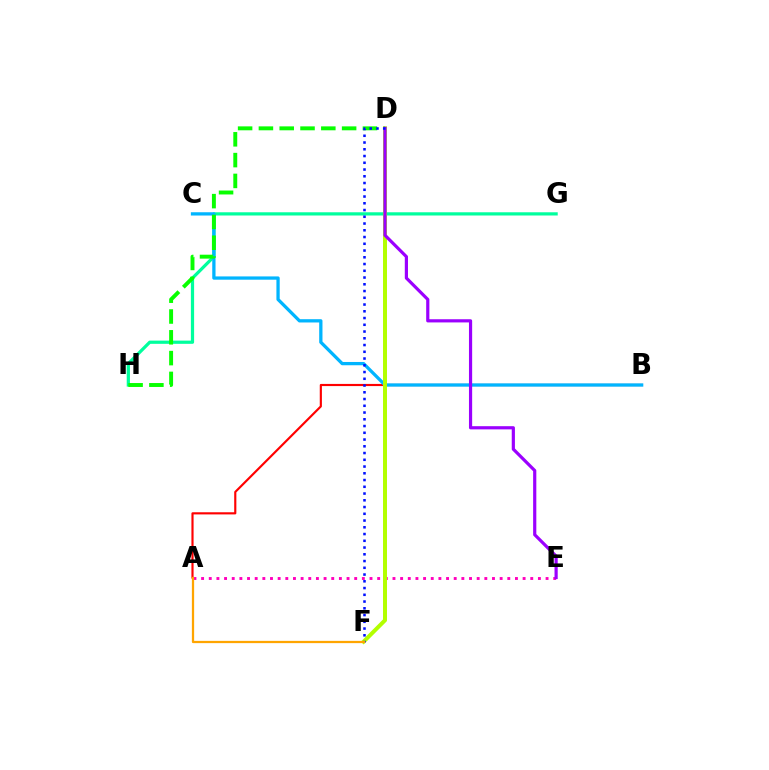{('G', 'H'): [{'color': '#00ff9d', 'line_style': 'solid', 'thickness': 2.32}], ('A', 'B'): [{'color': '#ff0000', 'line_style': 'solid', 'thickness': 1.55}], ('B', 'C'): [{'color': '#00b5ff', 'line_style': 'solid', 'thickness': 2.36}], ('A', 'E'): [{'color': '#ff00bd', 'line_style': 'dotted', 'thickness': 2.08}], ('D', 'H'): [{'color': '#08ff00', 'line_style': 'dashed', 'thickness': 2.83}], ('D', 'F'): [{'color': '#b3ff00', 'line_style': 'solid', 'thickness': 2.87}, {'color': '#0010ff', 'line_style': 'dotted', 'thickness': 1.83}], ('D', 'E'): [{'color': '#9b00ff', 'line_style': 'solid', 'thickness': 2.29}], ('A', 'F'): [{'color': '#ffa500', 'line_style': 'solid', 'thickness': 1.62}]}